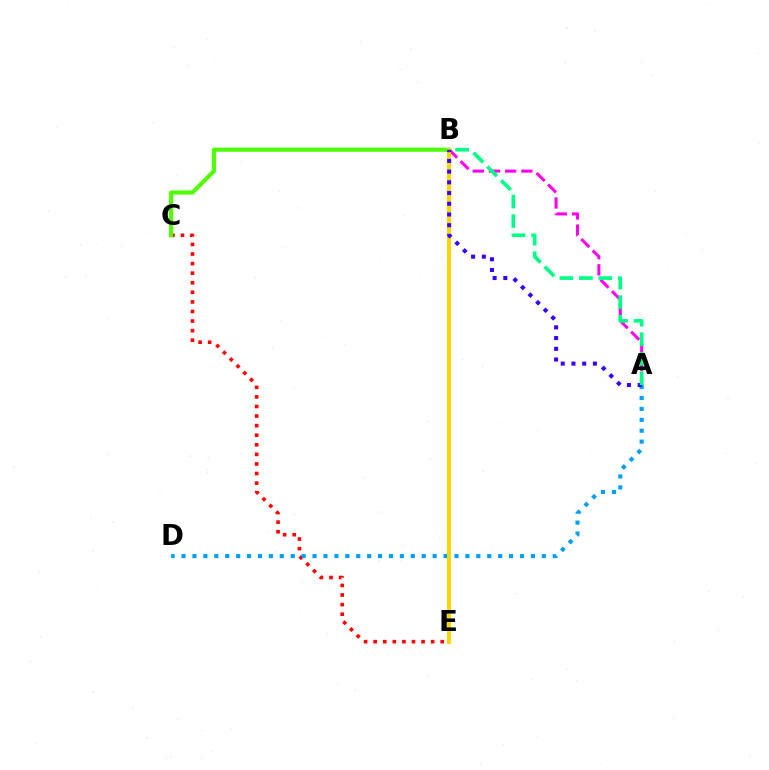{('A', 'B'): [{'color': '#ff00ed', 'line_style': 'dashed', 'thickness': 2.2}, {'color': '#3700ff', 'line_style': 'dotted', 'thickness': 2.91}, {'color': '#00ff86', 'line_style': 'dashed', 'thickness': 2.65}], ('C', 'E'): [{'color': '#ff0000', 'line_style': 'dotted', 'thickness': 2.6}], ('A', 'D'): [{'color': '#009eff', 'line_style': 'dotted', 'thickness': 2.97}], ('B', 'C'): [{'color': '#4fff00', 'line_style': 'solid', 'thickness': 2.98}], ('B', 'E'): [{'color': '#ffd500', 'line_style': 'solid', 'thickness': 2.85}]}